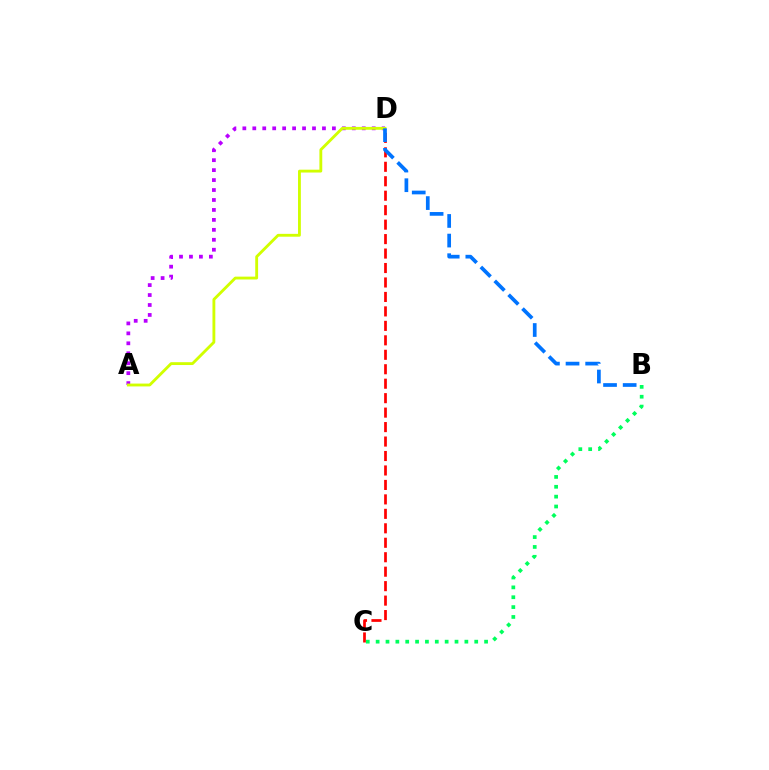{('A', 'D'): [{'color': '#b900ff', 'line_style': 'dotted', 'thickness': 2.7}, {'color': '#d1ff00', 'line_style': 'solid', 'thickness': 2.05}], ('C', 'D'): [{'color': '#ff0000', 'line_style': 'dashed', 'thickness': 1.96}], ('B', 'C'): [{'color': '#00ff5c', 'line_style': 'dotted', 'thickness': 2.68}], ('B', 'D'): [{'color': '#0074ff', 'line_style': 'dashed', 'thickness': 2.67}]}